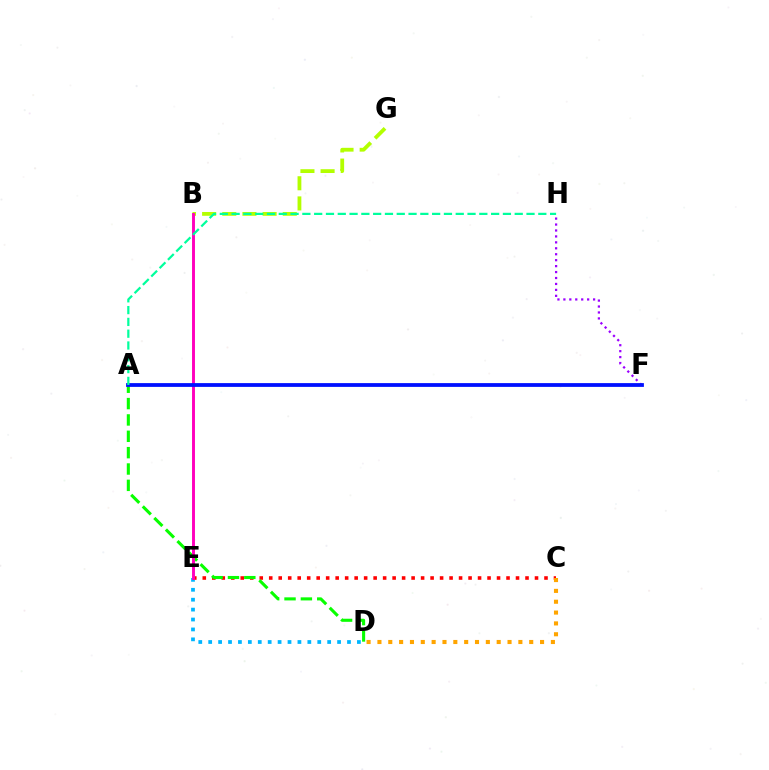{('B', 'G'): [{'color': '#b3ff00', 'line_style': 'dashed', 'thickness': 2.74}], ('D', 'E'): [{'color': '#00b5ff', 'line_style': 'dotted', 'thickness': 2.69}], ('C', 'E'): [{'color': '#ff0000', 'line_style': 'dotted', 'thickness': 2.58}], ('A', 'D'): [{'color': '#08ff00', 'line_style': 'dashed', 'thickness': 2.22}], ('B', 'E'): [{'color': '#ff00bd', 'line_style': 'solid', 'thickness': 2.1}], ('F', 'H'): [{'color': '#9b00ff', 'line_style': 'dotted', 'thickness': 1.61}], ('A', 'F'): [{'color': '#0010ff', 'line_style': 'solid', 'thickness': 2.72}], ('A', 'H'): [{'color': '#00ff9d', 'line_style': 'dashed', 'thickness': 1.6}], ('C', 'D'): [{'color': '#ffa500', 'line_style': 'dotted', 'thickness': 2.95}]}